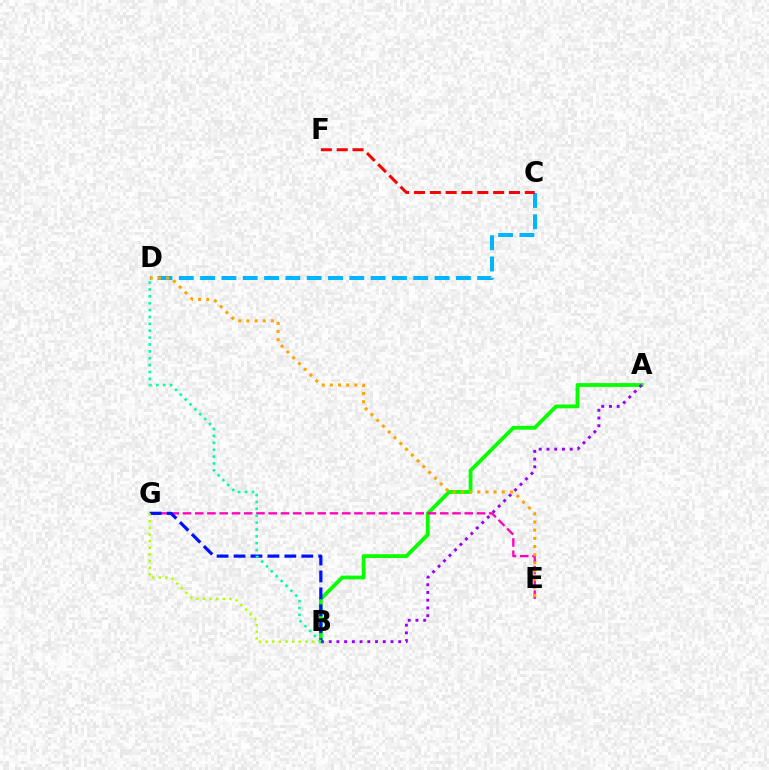{('A', 'B'): [{'color': '#08ff00', 'line_style': 'solid', 'thickness': 2.74}, {'color': '#9b00ff', 'line_style': 'dotted', 'thickness': 2.1}], ('C', 'D'): [{'color': '#00b5ff', 'line_style': 'dashed', 'thickness': 2.9}], ('E', 'G'): [{'color': '#ff00bd', 'line_style': 'dashed', 'thickness': 1.66}], ('D', 'E'): [{'color': '#ffa500', 'line_style': 'dotted', 'thickness': 2.22}], ('B', 'G'): [{'color': '#0010ff', 'line_style': 'dashed', 'thickness': 2.3}, {'color': '#b3ff00', 'line_style': 'dotted', 'thickness': 1.8}], ('C', 'F'): [{'color': '#ff0000', 'line_style': 'dashed', 'thickness': 2.15}], ('B', 'D'): [{'color': '#00ff9d', 'line_style': 'dotted', 'thickness': 1.87}]}